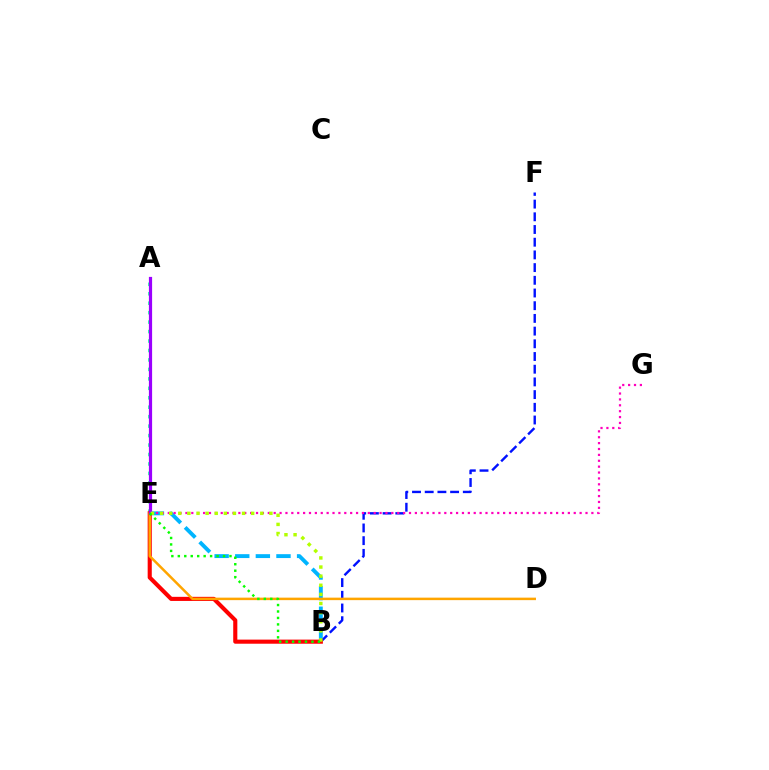{('B', 'E'): [{'color': '#00b5ff', 'line_style': 'dashed', 'thickness': 2.8}, {'color': '#ff0000', 'line_style': 'solid', 'thickness': 2.96}, {'color': '#b3ff00', 'line_style': 'dotted', 'thickness': 2.48}, {'color': '#08ff00', 'line_style': 'dotted', 'thickness': 1.75}], ('B', 'F'): [{'color': '#0010ff', 'line_style': 'dashed', 'thickness': 1.73}], ('A', 'E'): [{'color': '#00ff9d', 'line_style': 'dotted', 'thickness': 2.57}, {'color': '#9b00ff', 'line_style': 'solid', 'thickness': 2.31}], ('D', 'E'): [{'color': '#ffa500', 'line_style': 'solid', 'thickness': 1.8}], ('E', 'G'): [{'color': '#ff00bd', 'line_style': 'dotted', 'thickness': 1.6}]}